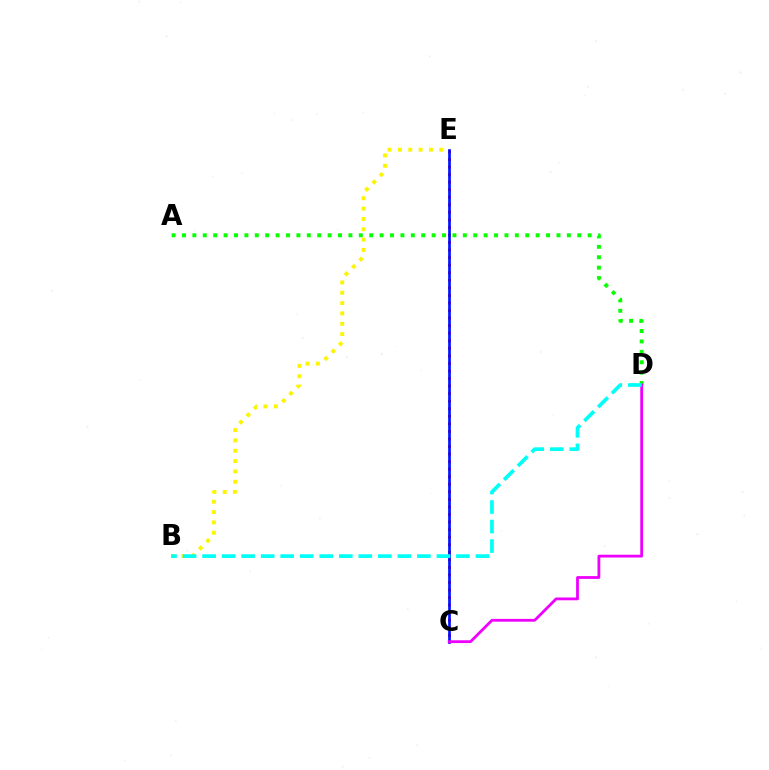{('A', 'D'): [{'color': '#08ff00', 'line_style': 'dotted', 'thickness': 2.83}], ('C', 'E'): [{'color': '#ff0000', 'line_style': 'dotted', 'thickness': 2.05}, {'color': '#0010ff', 'line_style': 'solid', 'thickness': 1.93}], ('B', 'E'): [{'color': '#fcf500', 'line_style': 'dotted', 'thickness': 2.81}], ('C', 'D'): [{'color': '#ee00ff', 'line_style': 'solid', 'thickness': 2.01}], ('B', 'D'): [{'color': '#00fff6', 'line_style': 'dashed', 'thickness': 2.65}]}